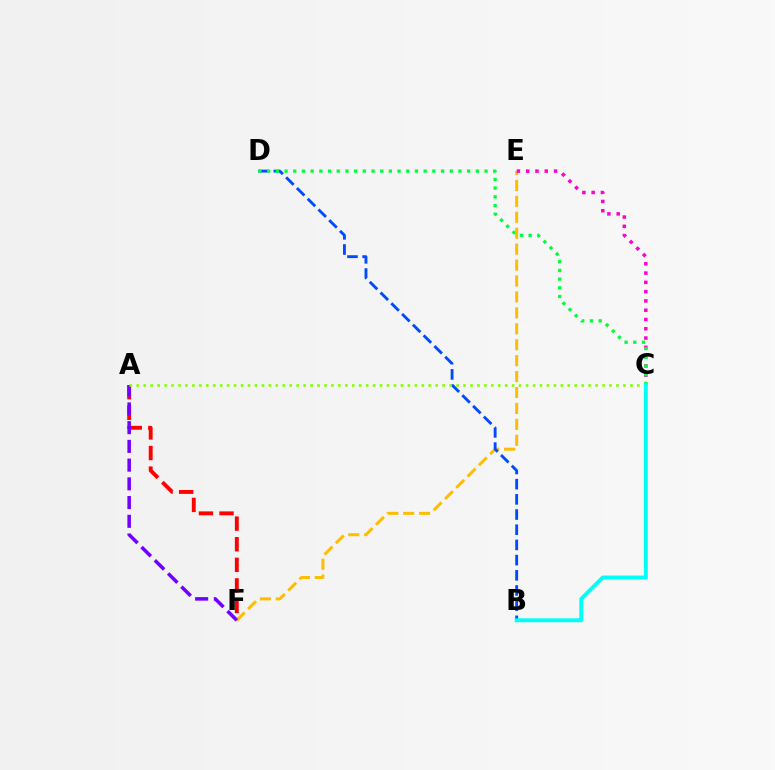{('A', 'F'): [{'color': '#ff0000', 'line_style': 'dashed', 'thickness': 2.8}, {'color': '#7200ff', 'line_style': 'dashed', 'thickness': 2.54}], ('E', 'F'): [{'color': '#ffbd00', 'line_style': 'dashed', 'thickness': 2.16}], ('B', 'D'): [{'color': '#004bff', 'line_style': 'dashed', 'thickness': 2.06}], ('C', 'E'): [{'color': '#ff00cf', 'line_style': 'dotted', 'thickness': 2.52}], ('C', 'D'): [{'color': '#00ff39', 'line_style': 'dotted', 'thickness': 2.36}], ('A', 'C'): [{'color': '#84ff00', 'line_style': 'dotted', 'thickness': 1.89}], ('B', 'C'): [{'color': '#00fff6', 'line_style': 'solid', 'thickness': 2.82}]}